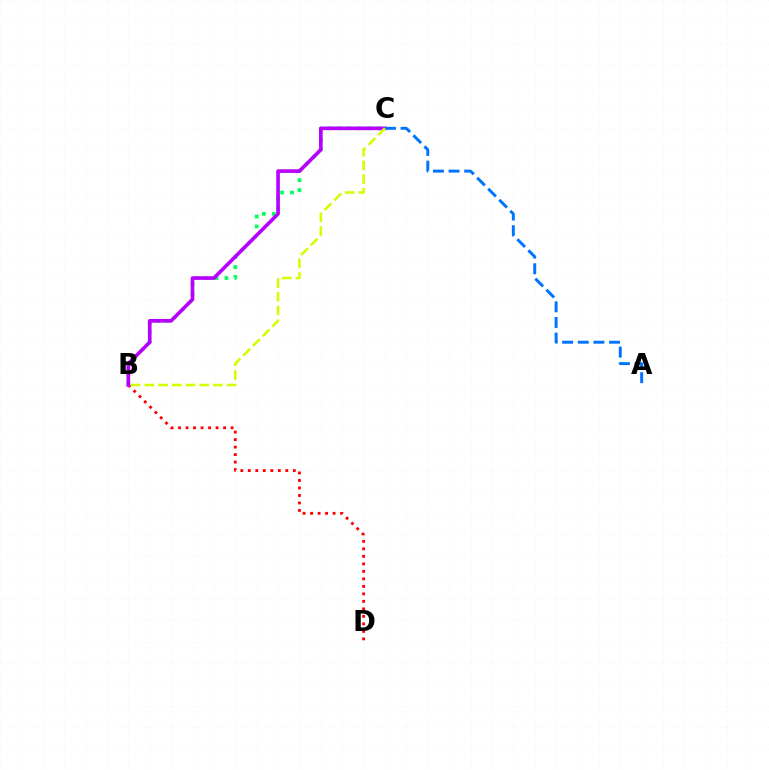{('B', 'C'): [{'color': '#00ff5c', 'line_style': 'dotted', 'thickness': 2.69}, {'color': '#b900ff', 'line_style': 'solid', 'thickness': 2.62}, {'color': '#d1ff00', 'line_style': 'dashed', 'thickness': 1.86}], ('B', 'D'): [{'color': '#ff0000', 'line_style': 'dotted', 'thickness': 2.04}], ('A', 'C'): [{'color': '#0074ff', 'line_style': 'dashed', 'thickness': 2.12}]}